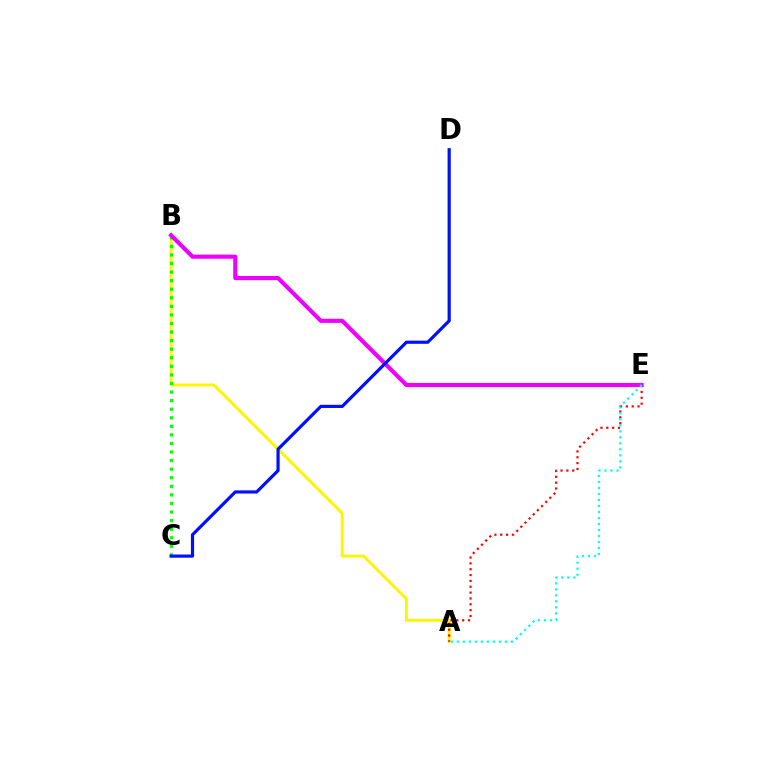{('A', 'B'): [{'color': '#fcf500', 'line_style': 'solid', 'thickness': 2.11}], ('A', 'E'): [{'color': '#ff0000', 'line_style': 'dotted', 'thickness': 1.59}, {'color': '#00fff6', 'line_style': 'dotted', 'thickness': 1.63}], ('B', 'C'): [{'color': '#08ff00', 'line_style': 'dotted', 'thickness': 2.33}], ('B', 'E'): [{'color': '#ee00ff', 'line_style': 'solid', 'thickness': 2.96}], ('C', 'D'): [{'color': '#0010ff', 'line_style': 'solid', 'thickness': 2.29}]}